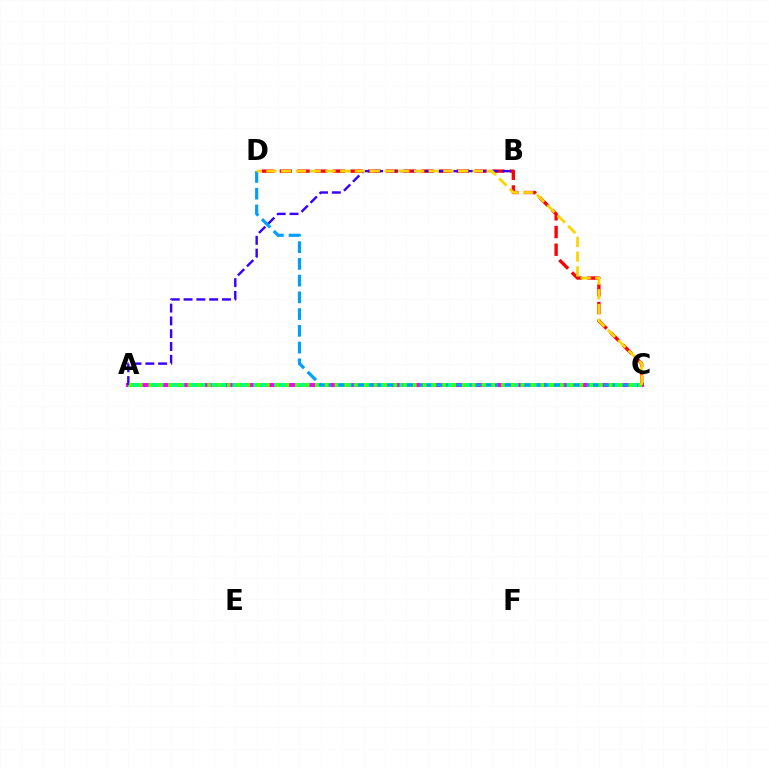{('A', 'C'): [{'color': '#ff00ed', 'line_style': 'solid', 'thickness': 2.88}, {'color': '#00ff86', 'line_style': 'dashed', 'thickness': 2.84}, {'color': '#4fff00', 'line_style': 'dotted', 'thickness': 2.66}], ('C', 'D'): [{'color': '#ff0000', 'line_style': 'dashed', 'thickness': 2.41}, {'color': '#009eff', 'line_style': 'dashed', 'thickness': 2.27}, {'color': '#ffd500', 'line_style': 'dashed', 'thickness': 2.0}], ('A', 'B'): [{'color': '#3700ff', 'line_style': 'dashed', 'thickness': 1.74}]}